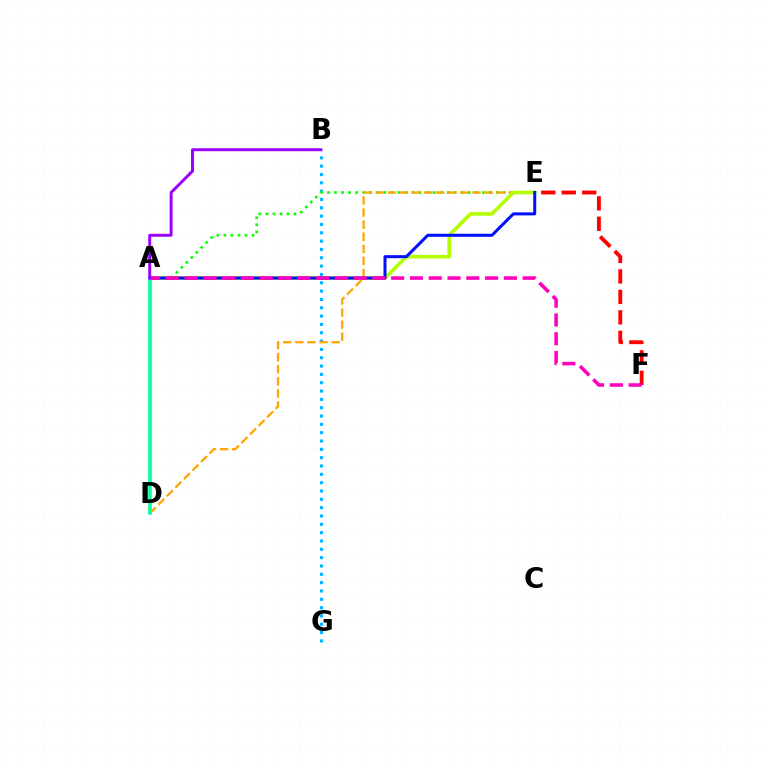{('B', 'G'): [{'color': '#00b5ff', 'line_style': 'dotted', 'thickness': 2.26}], ('A', 'E'): [{'color': '#08ff00', 'line_style': 'dotted', 'thickness': 1.91}, {'color': '#b3ff00', 'line_style': 'solid', 'thickness': 2.62}, {'color': '#0010ff', 'line_style': 'solid', 'thickness': 2.17}], ('D', 'E'): [{'color': '#ffa500', 'line_style': 'dashed', 'thickness': 1.64}], ('E', 'F'): [{'color': '#ff0000', 'line_style': 'dashed', 'thickness': 2.78}], ('A', 'D'): [{'color': '#00ff9d', 'line_style': 'solid', 'thickness': 2.55}], ('A', 'F'): [{'color': '#ff00bd', 'line_style': 'dashed', 'thickness': 2.55}], ('A', 'B'): [{'color': '#9b00ff', 'line_style': 'solid', 'thickness': 2.13}]}